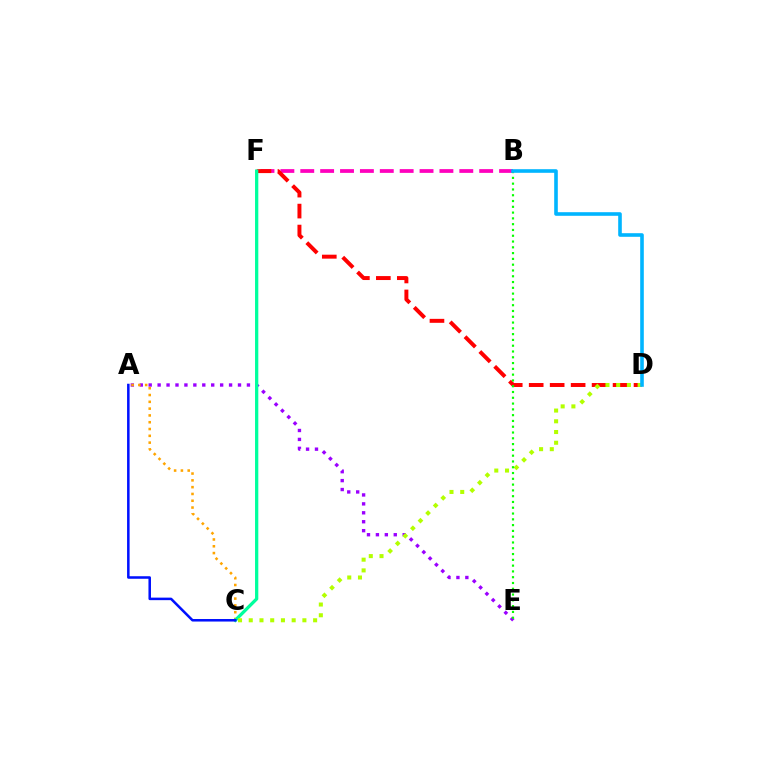{('B', 'F'): [{'color': '#ff00bd', 'line_style': 'dashed', 'thickness': 2.7}], ('A', 'E'): [{'color': '#9b00ff', 'line_style': 'dotted', 'thickness': 2.43}], ('A', 'C'): [{'color': '#ffa500', 'line_style': 'dotted', 'thickness': 1.85}, {'color': '#0010ff', 'line_style': 'solid', 'thickness': 1.82}], ('D', 'F'): [{'color': '#ff0000', 'line_style': 'dashed', 'thickness': 2.85}], ('C', 'F'): [{'color': '#00ff9d', 'line_style': 'solid', 'thickness': 2.36}], ('C', 'D'): [{'color': '#b3ff00', 'line_style': 'dotted', 'thickness': 2.92}], ('B', 'E'): [{'color': '#08ff00', 'line_style': 'dotted', 'thickness': 1.57}], ('B', 'D'): [{'color': '#00b5ff', 'line_style': 'solid', 'thickness': 2.6}]}